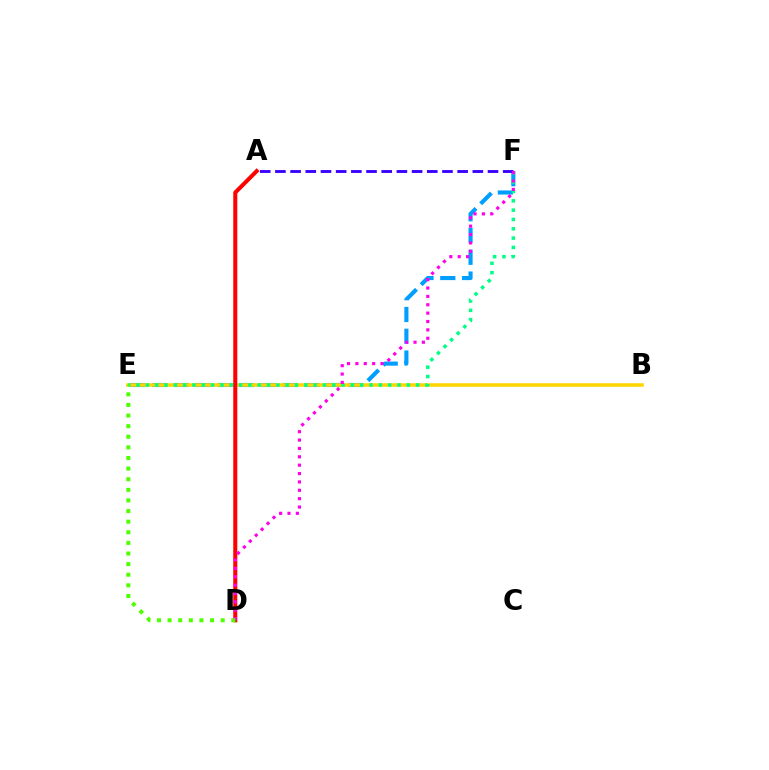{('E', 'F'): [{'color': '#009eff', 'line_style': 'dashed', 'thickness': 2.96}, {'color': '#00ff86', 'line_style': 'dotted', 'thickness': 2.53}], ('B', 'E'): [{'color': '#ffd500', 'line_style': 'solid', 'thickness': 2.55}], ('A', 'D'): [{'color': '#ff0000', 'line_style': 'solid', 'thickness': 2.91}], ('A', 'F'): [{'color': '#3700ff', 'line_style': 'dashed', 'thickness': 2.06}], ('D', 'F'): [{'color': '#ff00ed', 'line_style': 'dotted', 'thickness': 2.27}], ('D', 'E'): [{'color': '#4fff00', 'line_style': 'dotted', 'thickness': 2.88}]}